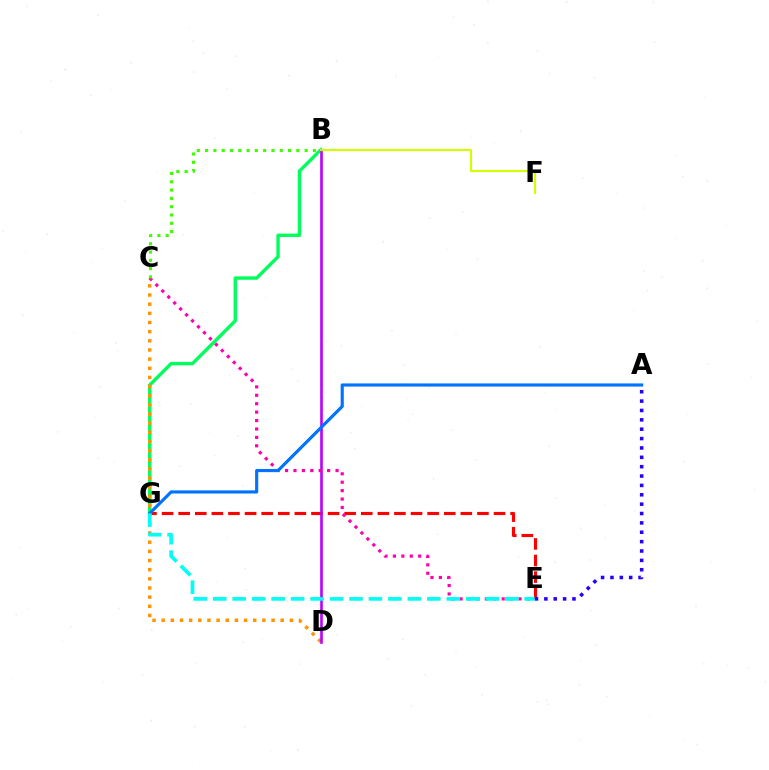{('B', 'G'): [{'color': '#00ff5c', 'line_style': 'solid', 'thickness': 2.45}], ('E', 'G'): [{'color': '#ff0000', 'line_style': 'dashed', 'thickness': 2.25}, {'color': '#00fff6', 'line_style': 'dashed', 'thickness': 2.64}], ('C', 'D'): [{'color': '#ff9400', 'line_style': 'dotted', 'thickness': 2.49}], ('B', 'D'): [{'color': '#b900ff', 'line_style': 'solid', 'thickness': 1.88}], ('B', 'F'): [{'color': '#d1ff00', 'line_style': 'solid', 'thickness': 1.55}], ('C', 'E'): [{'color': '#ff00ac', 'line_style': 'dotted', 'thickness': 2.29}], ('A', 'G'): [{'color': '#0074ff', 'line_style': 'solid', 'thickness': 2.26}], ('A', 'E'): [{'color': '#2500ff', 'line_style': 'dotted', 'thickness': 2.55}], ('B', 'C'): [{'color': '#3dff00', 'line_style': 'dotted', 'thickness': 2.25}]}